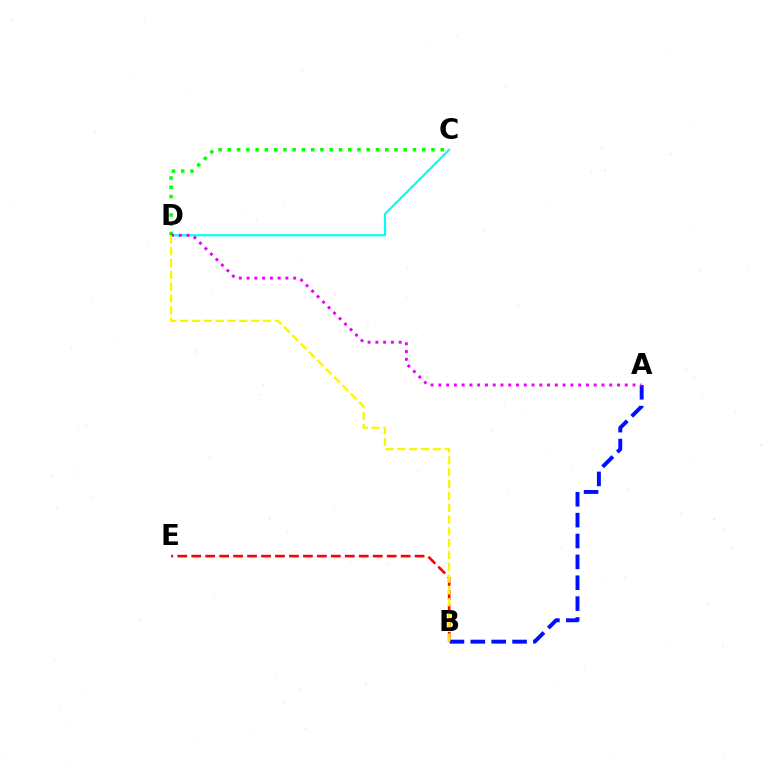{('C', 'D'): [{'color': '#00fff6', 'line_style': 'solid', 'thickness': 1.54}, {'color': '#08ff00', 'line_style': 'dotted', 'thickness': 2.51}], ('A', 'B'): [{'color': '#0010ff', 'line_style': 'dashed', 'thickness': 2.83}], ('A', 'D'): [{'color': '#ee00ff', 'line_style': 'dotted', 'thickness': 2.11}], ('B', 'E'): [{'color': '#ff0000', 'line_style': 'dashed', 'thickness': 1.9}], ('B', 'D'): [{'color': '#fcf500', 'line_style': 'dashed', 'thickness': 1.61}]}